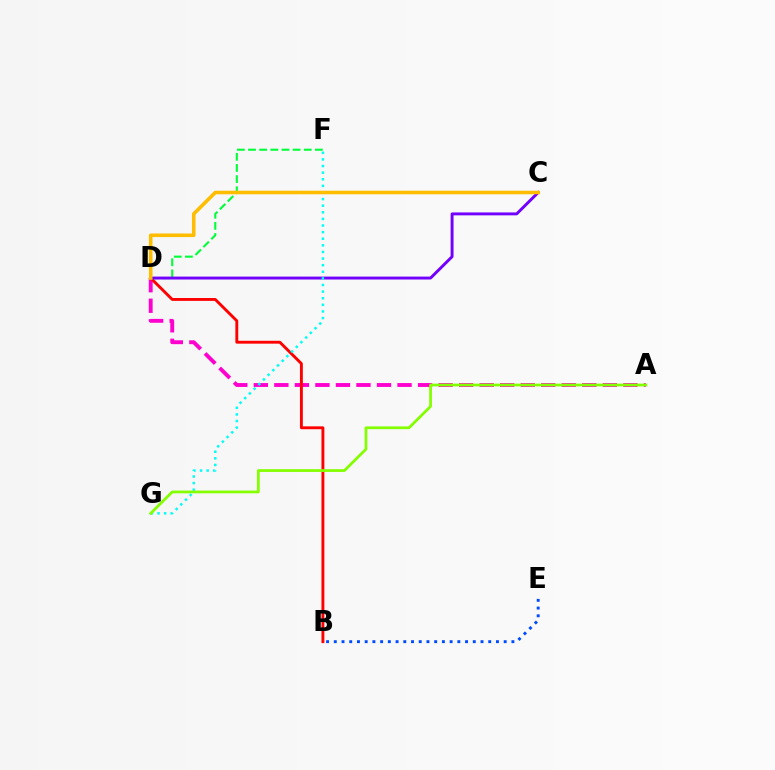{('A', 'D'): [{'color': '#ff00cf', 'line_style': 'dashed', 'thickness': 2.79}], ('B', 'D'): [{'color': '#ff0000', 'line_style': 'solid', 'thickness': 2.08}], ('D', 'F'): [{'color': '#00ff39', 'line_style': 'dashed', 'thickness': 1.51}], ('C', 'D'): [{'color': '#7200ff', 'line_style': 'solid', 'thickness': 2.1}, {'color': '#ffbd00', 'line_style': 'solid', 'thickness': 2.57}], ('F', 'G'): [{'color': '#00fff6', 'line_style': 'dotted', 'thickness': 1.8}], ('A', 'G'): [{'color': '#84ff00', 'line_style': 'solid', 'thickness': 1.99}], ('B', 'E'): [{'color': '#004bff', 'line_style': 'dotted', 'thickness': 2.1}]}